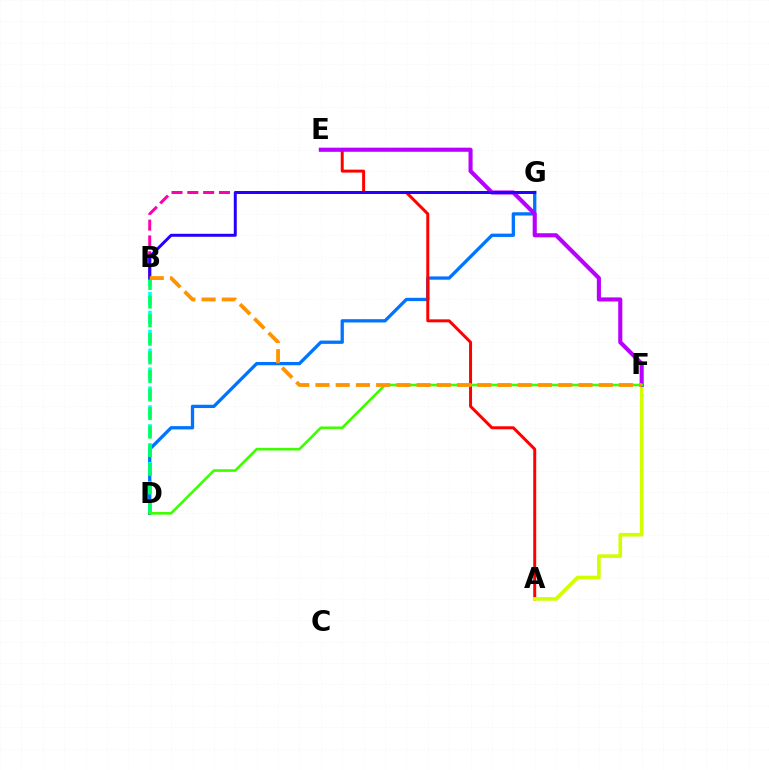{('D', 'G'): [{'color': '#0074ff', 'line_style': 'solid', 'thickness': 2.37}], ('B', 'D'): [{'color': '#00fff6', 'line_style': 'dashed', 'thickness': 2.57}, {'color': '#00ff5c', 'line_style': 'dashed', 'thickness': 2.52}], ('B', 'G'): [{'color': '#ff00ac', 'line_style': 'dashed', 'thickness': 2.15}, {'color': '#2500ff', 'line_style': 'solid', 'thickness': 2.15}], ('A', 'E'): [{'color': '#ff0000', 'line_style': 'solid', 'thickness': 2.14}], ('A', 'F'): [{'color': '#d1ff00', 'line_style': 'solid', 'thickness': 2.62}], ('E', 'F'): [{'color': '#b900ff', 'line_style': 'solid', 'thickness': 2.95}], ('D', 'F'): [{'color': '#3dff00', 'line_style': 'solid', 'thickness': 1.88}], ('B', 'F'): [{'color': '#ff9400', 'line_style': 'dashed', 'thickness': 2.75}]}